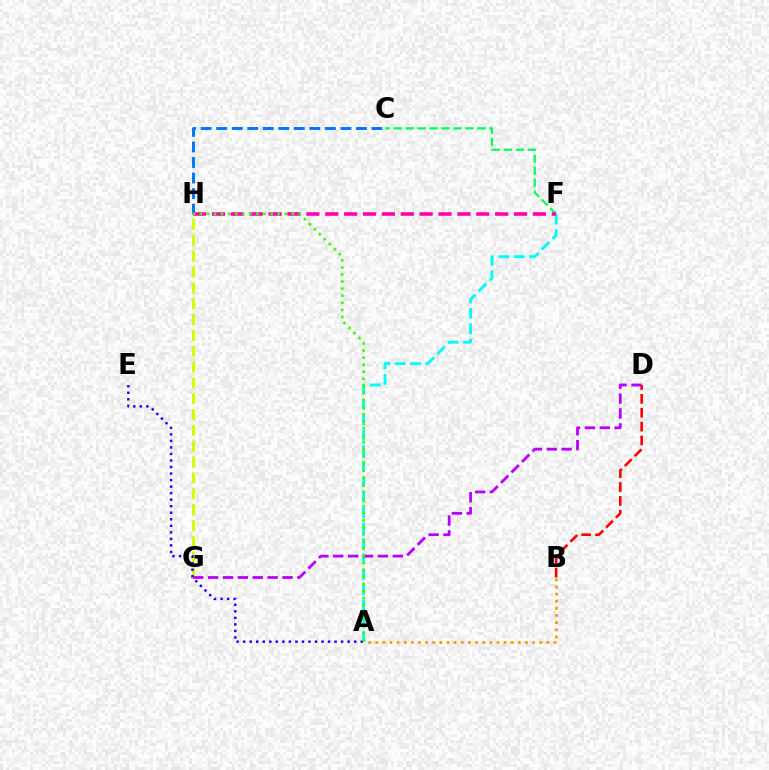{('A', 'F'): [{'color': '#00fff6', 'line_style': 'dashed', 'thickness': 2.1}], ('C', 'H'): [{'color': '#0074ff', 'line_style': 'dashed', 'thickness': 2.11}], ('B', 'D'): [{'color': '#ff0000', 'line_style': 'dashed', 'thickness': 1.88}], ('C', 'F'): [{'color': '#00ff5c', 'line_style': 'dashed', 'thickness': 1.63}], ('G', 'H'): [{'color': '#d1ff00', 'line_style': 'dashed', 'thickness': 2.15}], ('A', 'E'): [{'color': '#2500ff', 'line_style': 'dotted', 'thickness': 1.77}], ('A', 'B'): [{'color': '#ff9400', 'line_style': 'dotted', 'thickness': 1.94}], ('D', 'G'): [{'color': '#b900ff', 'line_style': 'dashed', 'thickness': 2.02}], ('F', 'H'): [{'color': '#ff00ac', 'line_style': 'dashed', 'thickness': 2.56}], ('A', 'H'): [{'color': '#3dff00', 'line_style': 'dotted', 'thickness': 1.92}]}